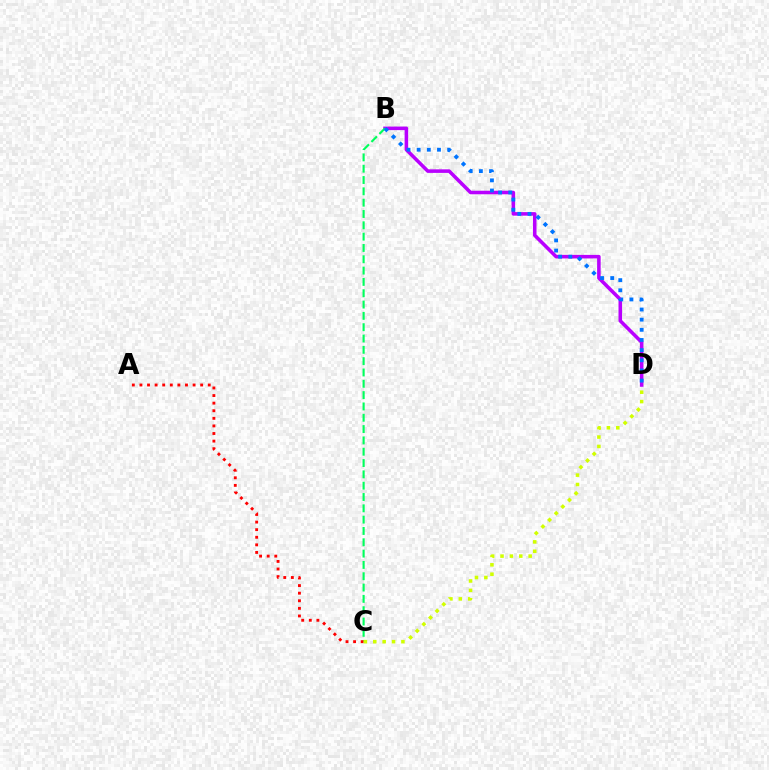{('B', 'D'): [{'color': '#b900ff', 'line_style': 'solid', 'thickness': 2.56}, {'color': '#0074ff', 'line_style': 'dotted', 'thickness': 2.76}], ('B', 'C'): [{'color': '#00ff5c', 'line_style': 'dashed', 'thickness': 1.54}], ('A', 'C'): [{'color': '#ff0000', 'line_style': 'dotted', 'thickness': 2.06}], ('C', 'D'): [{'color': '#d1ff00', 'line_style': 'dotted', 'thickness': 2.55}]}